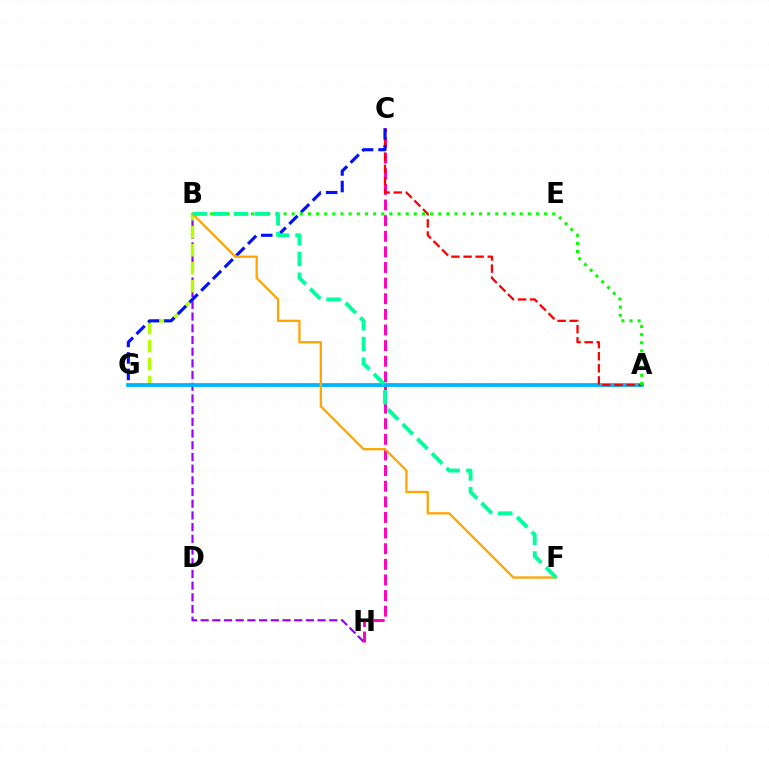{('B', 'H'): [{'color': '#9b00ff', 'line_style': 'dashed', 'thickness': 1.59}], ('B', 'G'): [{'color': '#b3ff00', 'line_style': 'dashed', 'thickness': 2.45}], ('C', 'H'): [{'color': '#ff00bd', 'line_style': 'dashed', 'thickness': 2.12}], ('A', 'G'): [{'color': '#00b5ff', 'line_style': 'solid', 'thickness': 2.73}], ('A', 'C'): [{'color': '#ff0000', 'line_style': 'dashed', 'thickness': 1.64}], ('C', 'G'): [{'color': '#0010ff', 'line_style': 'dashed', 'thickness': 2.25}], ('B', 'F'): [{'color': '#ffa500', 'line_style': 'solid', 'thickness': 1.64}, {'color': '#00ff9d', 'line_style': 'dashed', 'thickness': 2.81}], ('A', 'B'): [{'color': '#08ff00', 'line_style': 'dotted', 'thickness': 2.21}]}